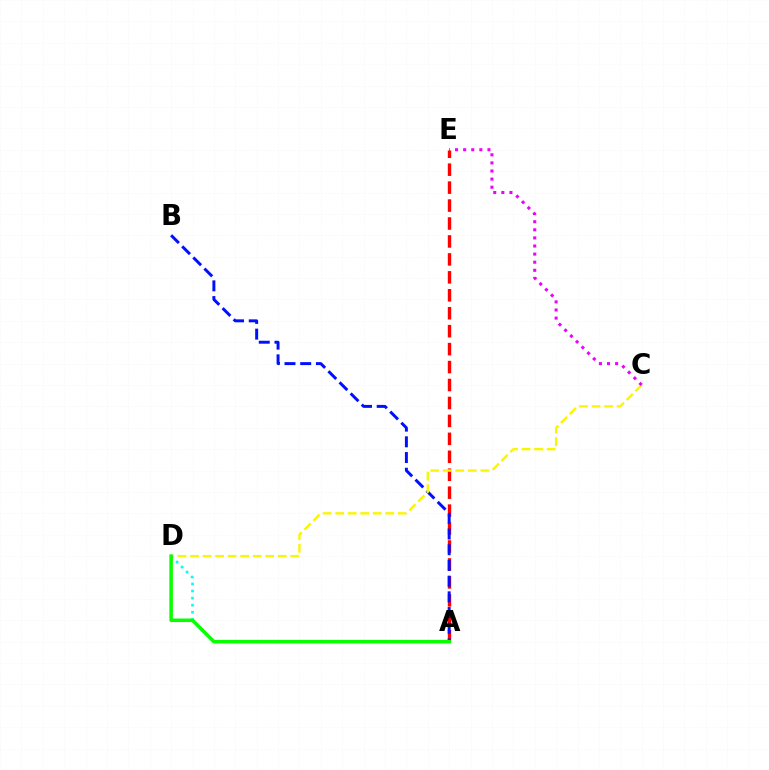{('A', 'E'): [{'color': '#ff0000', 'line_style': 'dashed', 'thickness': 2.44}], ('A', 'D'): [{'color': '#00fff6', 'line_style': 'dotted', 'thickness': 1.92}, {'color': '#08ff00', 'line_style': 'solid', 'thickness': 2.54}], ('A', 'B'): [{'color': '#0010ff', 'line_style': 'dashed', 'thickness': 2.13}], ('C', 'D'): [{'color': '#fcf500', 'line_style': 'dashed', 'thickness': 1.7}], ('C', 'E'): [{'color': '#ee00ff', 'line_style': 'dotted', 'thickness': 2.2}]}